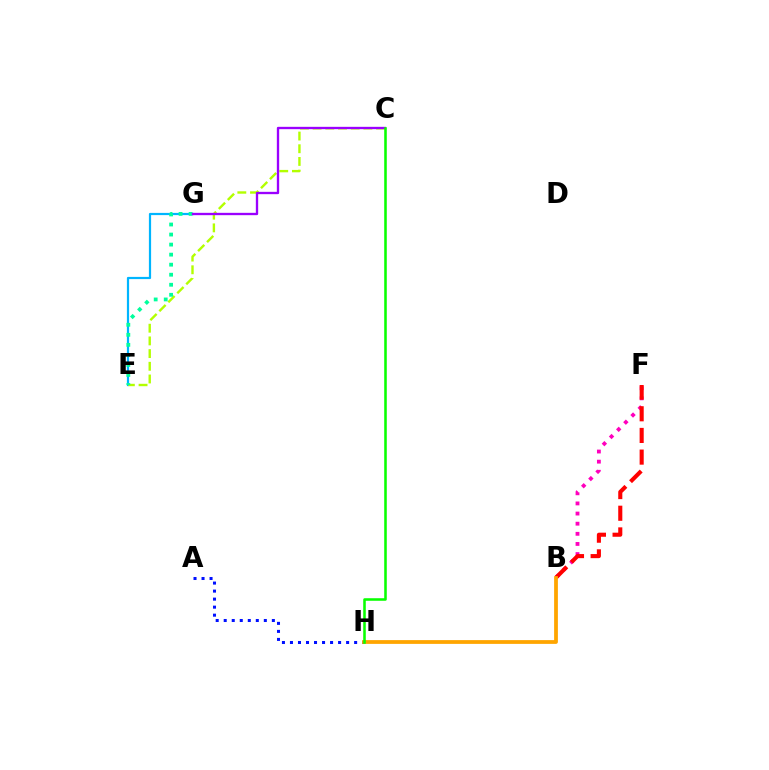{('E', 'G'): [{'color': '#00b5ff', 'line_style': 'solid', 'thickness': 1.59}, {'color': '#00ff9d', 'line_style': 'dotted', 'thickness': 2.73}], ('C', 'E'): [{'color': '#b3ff00', 'line_style': 'dashed', 'thickness': 1.72}], ('B', 'F'): [{'color': '#ff00bd', 'line_style': 'dotted', 'thickness': 2.75}, {'color': '#ff0000', 'line_style': 'dashed', 'thickness': 2.94}], ('C', 'G'): [{'color': '#9b00ff', 'line_style': 'solid', 'thickness': 1.68}], ('A', 'H'): [{'color': '#0010ff', 'line_style': 'dotted', 'thickness': 2.18}], ('B', 'H'): [{'color': '#ffa500', 'line_style': 'solid', 'thickness': 2.72}], ('C', 'H'): [{'color': '#08ff00', 'line_style': 'solid', 'thickness': 1.84}]}